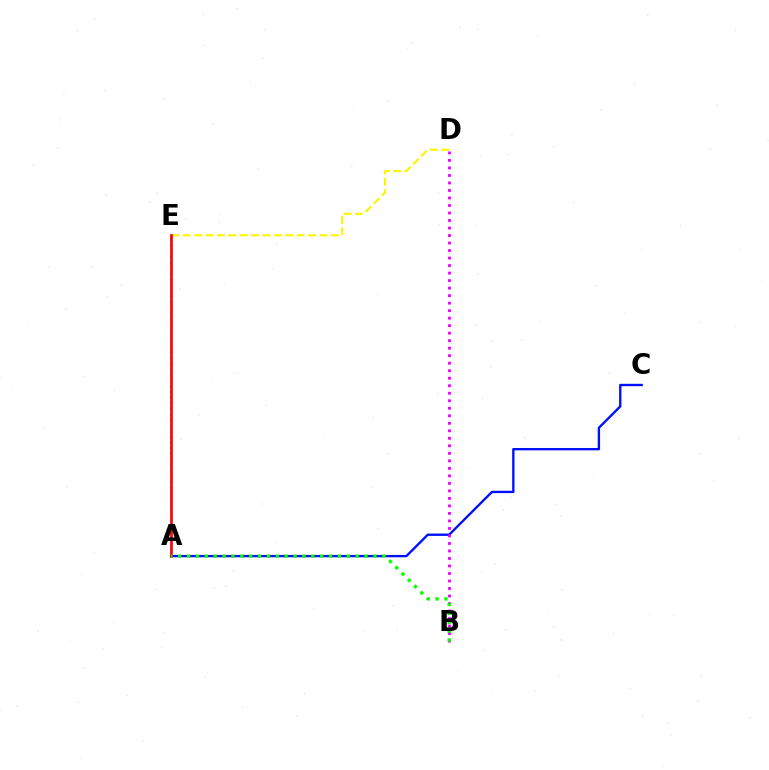{('A', 'C'): [{'color': '#0010ff', 'line_style': 'solid', 'thickness': 1.7}], ('D', 'E'): [{'color': '#fcf500', 'line_style': 'dashed', 'thickness': 1.55}], ('B', 'D'): [{'color': '#ee00ff', 'line_style': 'dotted', 'thickness': 2.04}], ('A', 'E'): [{'color': '#00fff6', 'line_style': 'dotted', 'thickness': 1.53}, {'color': '#ff0000', 'line_style': 'solid', 'thickness': 1.91}], ('A', 'B'): [{'color': '#08ff00', 'line_style': 'dotted', 'thickness': 2.41}]}